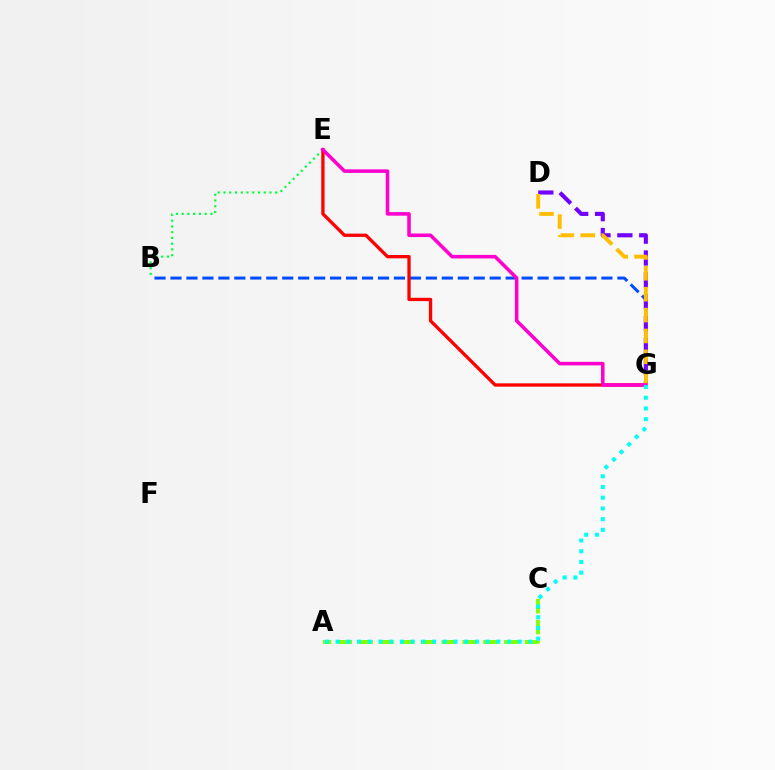{('B', 'G'): [{'color': '#004bff', 'line_style': 'dashed', 'thickness': 2.17}], ('B', 'E'): [{'color': '#00ff39', 'line_style': 'dotted', 'thickness': 1.56}], ('A', 'C'): [{'color': '#84ff00', 'line_style': 'dashed', 'thickness': 2.83}], ('E', 'G'): [{'color': '#ff0000', 'line_style': 'solid', 'thickness': 2.38}, {'color': '#ff00cf', 'line_style': 'solid', 'thickness': 2.55}], ('D', 'G'): [{'color': '#7200ff', 'line_style': 'dashed', 'thickness': 2.97}, {'color': '#ffbd00', 'line_style': 'dashed', 'thickness': 2.84}], ('A', 'G'): [{'color': '#00fff6', 'line_style': 'dotted', 'thickness': 2.91}]}